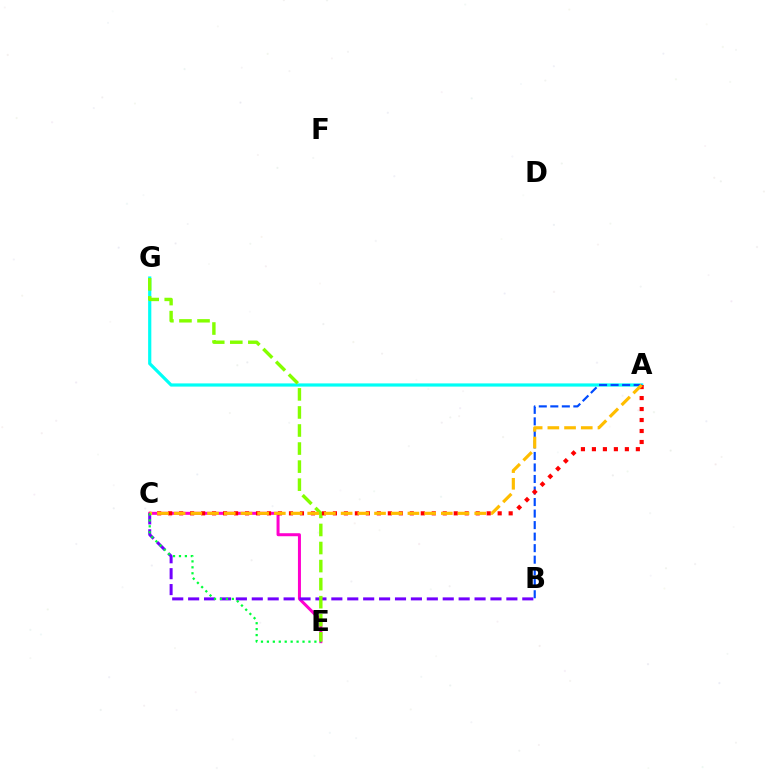{('A', 'G'): [{'color': '#00fff6', 'line_style': 'solid', 'thickness': 2.3}], ('C', 'E'): [{'color': '#ff00cf', 'line_style': 'solid', 'thickness': 2.17}, {'color': '#00ff39', 'line_style': 'dotted', 'thickness': 1.61}], ('B', 'C'): [{'color': '#7200ff', 'line_style': 'dashed', 'thickness': 2.16}], ('A', 'B'): [{'color': '#004bff', 'line_style': 'dashed', 'thickness': 1.57}], ('E', 'G'): [{'color': '#84ff00', 'line_style': 'dashed', 'thickness': 2.45}], ('A', 'C'): [{'color': '#ff0000', 'line_style': 'dotted', 'thickness': 2.98}, {'color': '#ffbd00', 'line_style': 'dashed', 'thickness': 2.27}]}